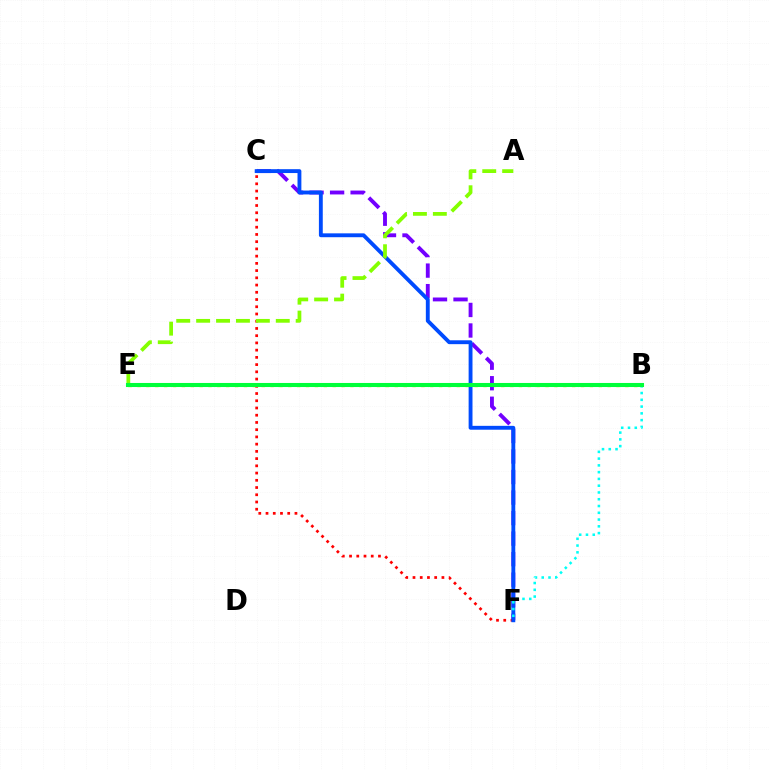{('B', 'E'): [{'color': '#ffbd00', 'line_style': 'dotted', 'thickness': 2.41}, {'color': '#ff00cf', 'line_style': 'dashed', 'thickness': 2.6}, {'color': '#00ff39', 'line_style': 'solid', 'thickness': 2.93}], ('C', 'F'): [{'color': '#7200ff', 'line_style': 'dashed', 'thickness': 2.79}, {'color': '#ff0000', 'line_style': 'dotted', 'thickness': 1.96}, {'color': '#004bff', 'line_style': 'solid', 'thickness': 2.78}], ('A', 'E'): [{'color': '#84ff00', 'line_style': 'dashed', 'thickness': 2.71}], ('B', 'F'): [{'color': '#00fff6', 'line_style': 'dotted', 'thickness': 1.84}]}